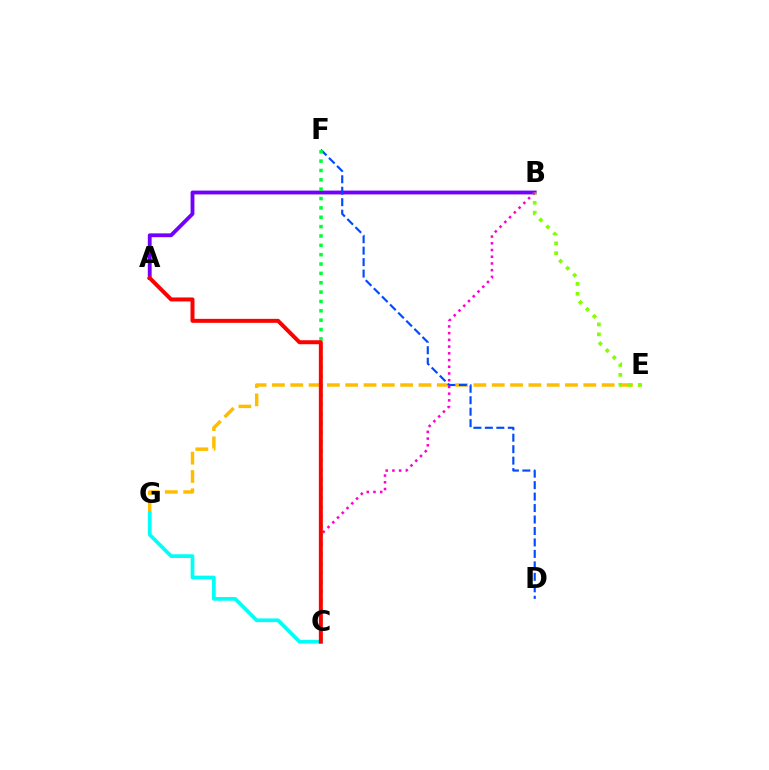{('A', 'B'): [{'color': '#7200ff', 'line_style': 'solid', 'thickness': 2.75}], ('E', 'G'): [{'color': '#ffbd00', 'line_style': 'dashed', 'thickness': 2.49}], ('C', 'G'): [{'color': '#00fff6', 'line_style': 'solid', 'thickness': 2.68}], ('D', 'F'): [{'color': '#004bff', 'line_style': 'dashed', 'thickness': 1.56}], ('B', 'E'): [{'color': '#84ff00', 'line_style': 'dotted', 'thickness': 2.68}], ('C', 'F'): [{'color': '#00ff39', 'line_style': 'dotted', 'thickness': 2.54}], ('B', 'C'): [{'color': '#ff00cf', 'line_style': 'dotted', 'thickness': 1.83}], ('A', 'C'): [{'color': '#ff0000', 'line_style': 'solid', 'thickness': 2.87}]}